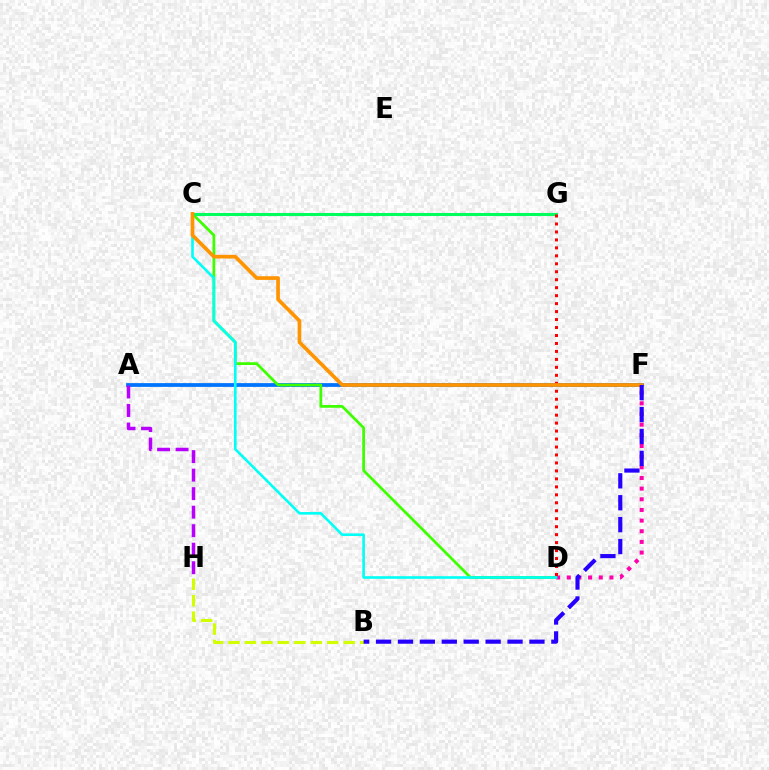{('B', 'H'): [{'color': '#d1ff00', 'line_style': 'dashed', 'thickness': 2.24}], ('A', 'F'): [{'color': '#0074ff', 'line_style': 'solid', 'thickness': 2.7}], ('A', 'H'): [{'color': '#b900ff', 'line_style': 'dashed', 'thickness': 2.52}], ('C', 'D'): [{'color': '#3dff00', 'line_style': 'solid', 'thickness': 1.98}, {'color': '#00fff6', 'line_style': 'solid', 'thickness': 1.88}], ('C', 'G'): [{'color': '#00ff5c', 'line_style': 'solid', 'thickness': 2.2}], ('D', 'F'): [{'color': '#ff00ac', 'line_style': 'dotted', 'thickness': 2.9}], ('D', 'G'): [{'color': '#ff0000', 'line_style': 'dotted', 'thickness': 2.16}], ('C', 'F'): [{'color': '#ff9400', 'line_style': 'solid', 'thickness': 2.65}], ('B', 'F'): [{'color': '#2500ff', 'line_style': 'dashed', 'thickness': 2.98}]}